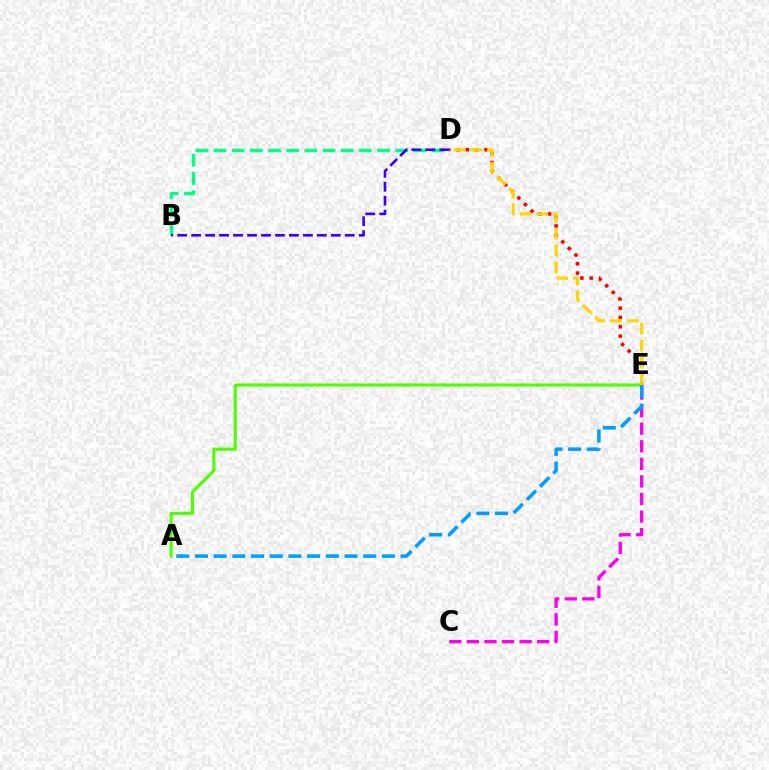{('A', 'E'): [{'color': '#4fff00', 'line_style': 'solid', 'thickness': 2.22}, {'color': '#009eff', 'line_style': 'dashed', 'thickness': 2.54}], ('B', 'D'): [{'color': '#00ff86', 'line_style': 'dashed', 'thickness': 2.47}, {'color': '#3700ff', 'line_style': 'dashed', 'thickness': 1.9}], ('D', 'E'): [{'color': '#ff0000', 'line_style': 'dotted', 'thickness': 2.53}, {'color': '#ffd500', 'line_style': 'dashed', 'thickness': 2.28}], ('C', 'E'): [{'color': '#ff00ed', 'line_style': 'dashed', 'thickness': 2.39}]}